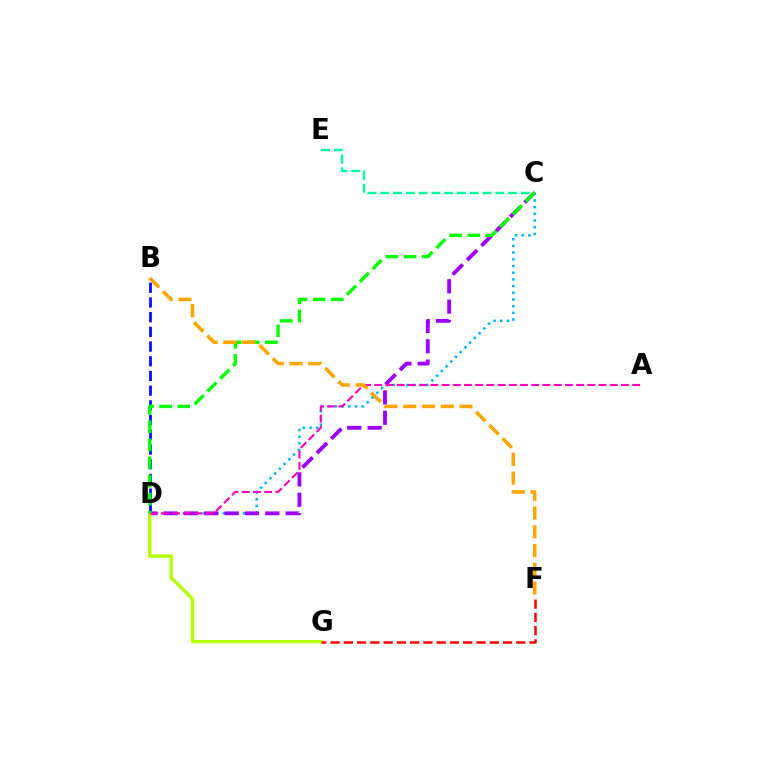{('C', 'E'): [{'color': '#00ff9d', 'line_style': 'dashed', 'thickness': 1.74}], ('C', 'D'): [{'color': '#00b5ff', 'line_style': 'dotted', 'thickness': 1.82}, {'color': '#9b00ff', 'line_style': 'dashed', 'thickness': 2.76}, {'color': '#08ff00', 'line_style': 'dashed', 'thickness': 2.46}], ('B', 'D'): [{'color': '#0010ff', 'line_style': 'dashed', 'thickness': 2.0}], ('D', 'G'): [{'color': '#b3ff00', 'line_style': 'solid', 'thickness': 2.41}], ('A', 'D'): [{'color': '#ff00bd', 'line_style': 'dashed', 'thickness': 1.52}], ('F', 'G'): [{'color': '#ff0000', 'line_style': 'dashed', 'thickness': 1.8}], ('B', 'F'): [{'color': '#ffa500', 'line_style': 'dashed', 'thickness': 2.55}]}